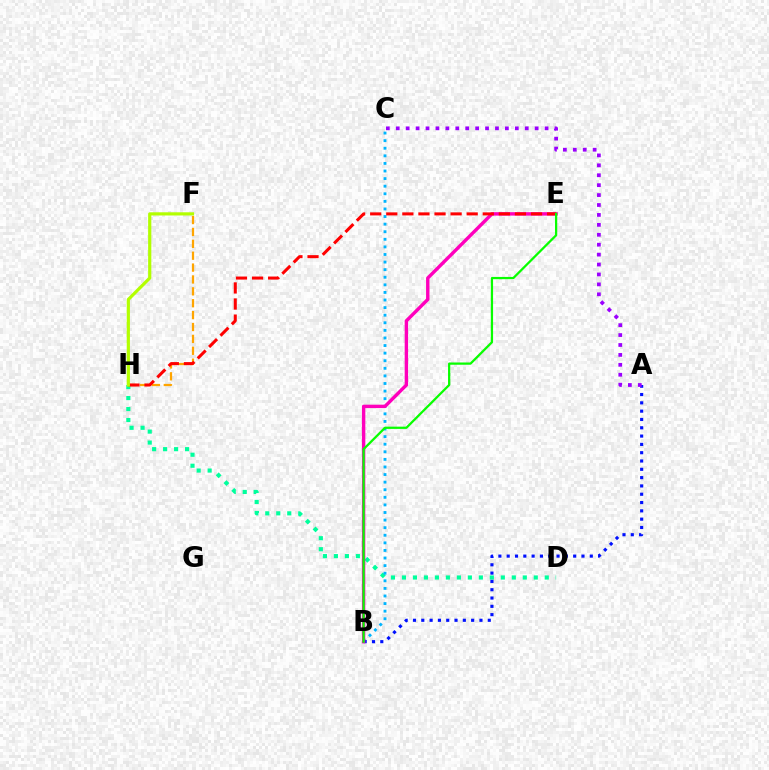{('D', 'H'): [{'color': '#00ff9d', 'line_style': 'dotted', 'thickness': 2.98}], ('B', 'C'): [{'color': '#00b5ff', 'line_style': 'dotted', 'thickness': 2.06}], ('A', 'B'): [{'color': '#0010ff', 'line_style': 'dotted', 'thickness': 2.26}], ('F', 'H'): [{'color': '#ffa500', 'line_style': 'dashed', 'thickness': 1.61}, {'color': '#b3ff00', 'line_style': 'solid', 'thickness': 2.3}], ('A', 'C'): [{'color': '#9b00ff', 'line_style': 'dotted', 'thickness': 2.7}], ('B', 'E'): [{'color': '#ff00bd', 'line_style': 'solid', 'thickness': 2.46}, {'color': '#08ff00', 'line_style': 'solid', 'thickness': 1.62}], ('E', 'H'): [{'color': '#ff0000', 'line_style': 'dashed', 'thickness': 2.18}]}